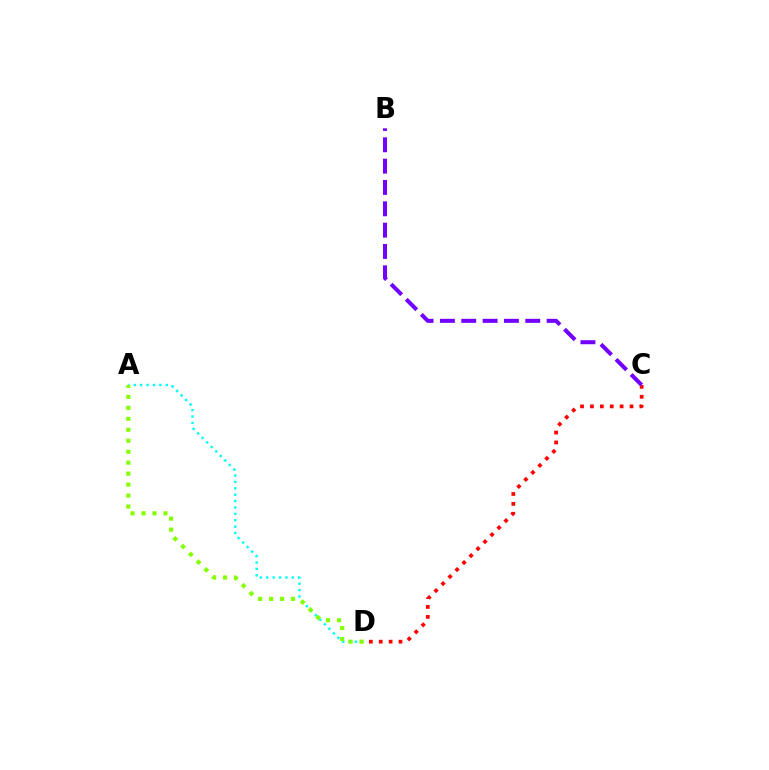{('C', 'D'): [{'color': '#ff0000', 'line_style': 'dotted', 'thickness': 2.69}], ('A', 'D'): [{'color': '#00fff6', 'line_style': 'dotted', 'thickness': 1.74}, {'color': '#84ff00', 'line_style': 'dotted', 'thickness': 2.98}], ('B', 'C'): [{'color': '#7200ff', 'line_style': 'dashed', 'thickness': 2.9}]}